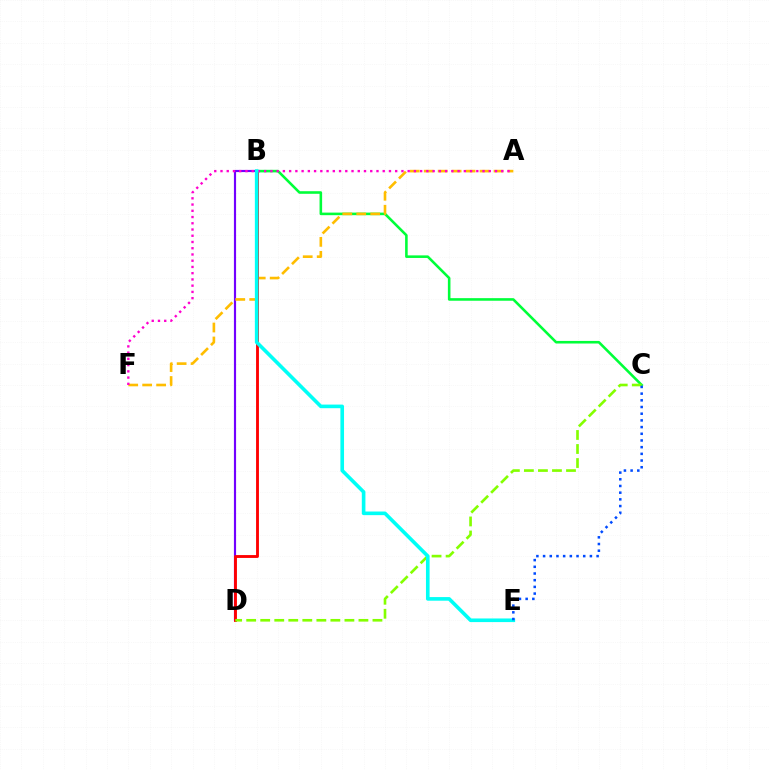{('B', 'C'): [{'color': '#00ff39', 'line_style': 'solid', 'thickness': 1.86}], ('B', 'D'): [{'color': '#7200ff', 'line_style': 'solid', 'thickness': 1.56}, {'color': '#ff0000', 'line_style': 'solid', 'thickness': 2.06}], ('A', 'F'): [{'color': '#ffbd00', 'line_style': 'dashed', 'thickness': 1.9}, {'color': '#ff00cf', 'line_style': 'dotted', 'thickness': 1.7}], ('C', 'D'): [{'color': '#84ff00', 'line_style': 'dashed', 'thickness': 1.91}], ('B', 'E'): [{'color': '#00fff6', 'line_style': 'solid', 'thickness': 2.61}], ('C', 'E'): [{'color': '#004bff', 'line_style': 'dotted', 'thickness': 1.82}]}